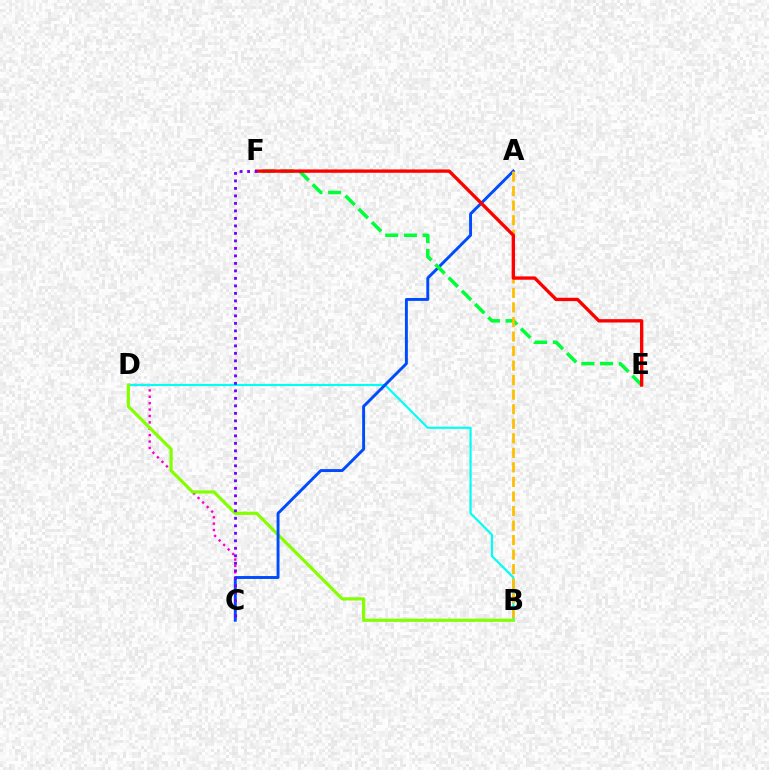{('C', 'D'): [{'color': '#ff00cf', 'line_style': 'dotted', 'thickness': 1.74}], ('B', 'D'): [{'color': '#00fff6', 'line_style': 'solid', 'thickness': 1.56}, {'color': '#84ff00', 'line_style': 'solid', 'thickness': 2.29}], ('A', 'C'): [{'color': '#004bff', 'line_style': 'solid', 'thickness': 2.1}], ('E', 'F'): [{'color': '#00ff39', 'line_style': 'dashed', 'thickness': 2.54}, {'color': '#ff0000', 'line_style': 'solid', 'thickness': 2.41}], ('A', 'B'): [{'color': '#ffbd00', 'line_style': 'dashed', 'thickness': 1.98}], ('C', 'F'): [{'color': '#7200ff', 'line_style': 'dotted', 'thickness': 2.04}]}